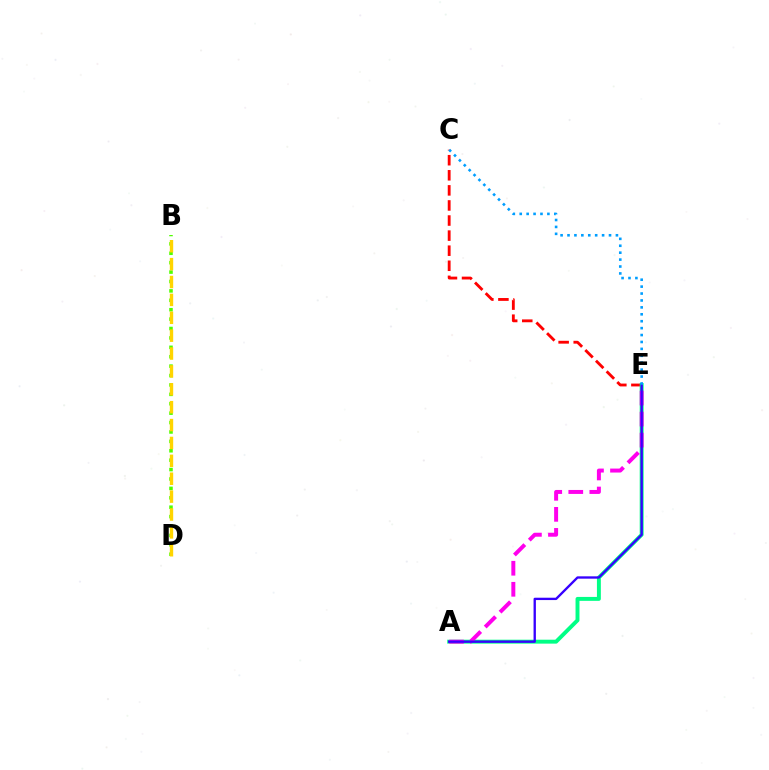{('B', 'D'): [{'color': '#4fff00', 'line_style': 'dotted', 'thickness': 2.56}, {'color': '#ffd500', 'line_style': 'dashed', 'thickness': 2.43}], ('C', 'E'): [{'color': '#ff0000', 'line_style': 'dashed', 'thickness': 2.05}, {'color': '#009eff', 'line_style': 'dotted', 'thickness': 1.88}], ('A', 'E'): [{'color': '#00ff86', 'line_style': 'solid', 'thickness': 2.83}, {'color': '#ff00ed', 'line_style': 'dashed', 'thickness': 2.86}, {'color': '#3700ff', 'line_style': 'solid', 'thickness': 1.69}]}